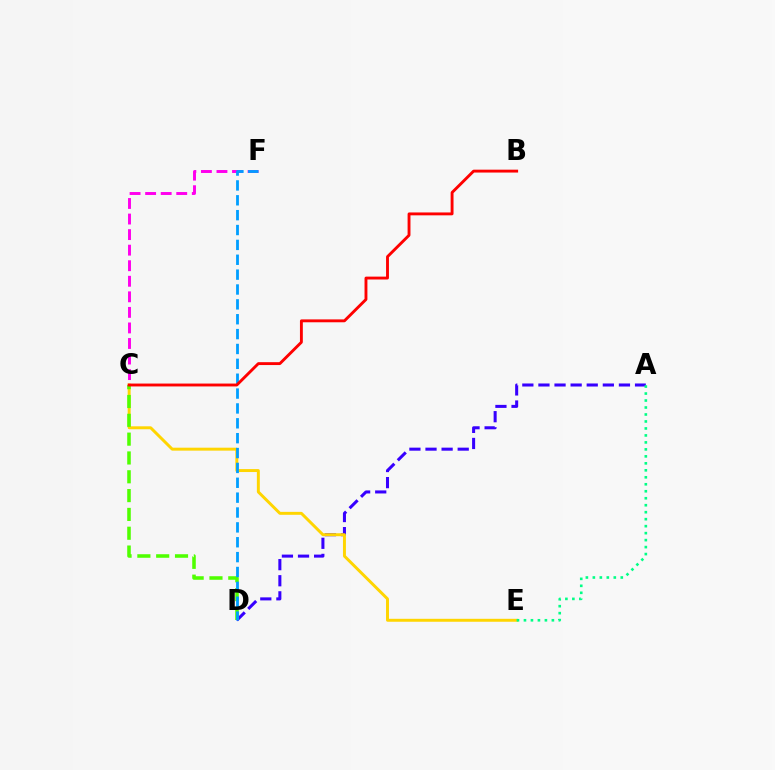{('A', 'D'): [{'color': '#3700ff', 'line_style': 'dashed', 'thickness': 2.19}], ('C', 'E'): [{'color': '#ffd500', 'line_style': 'solid', 'thickness': 2.12}], ('C', 'D'): [{'color': '#4fff00', 'line_style': 'dashed', 'thickness': 2.56}], ('C', 'F'): [{'color': '#ff00ed', 'line_style': 'dashed', 'thickness': 2.11}], ('D', 'F'): [{'color': '#009eff', 'line_style': 'dashed', 'thickness': 2.02}], ('A', 'E'): [{'color': '#00ff86', 'line_style': 'dotted', 'thickness': 1.9}], ('B', 'C'): [{'color': '#ff0000', 'line_style': 'solid', 'thickness': 2.07}]}